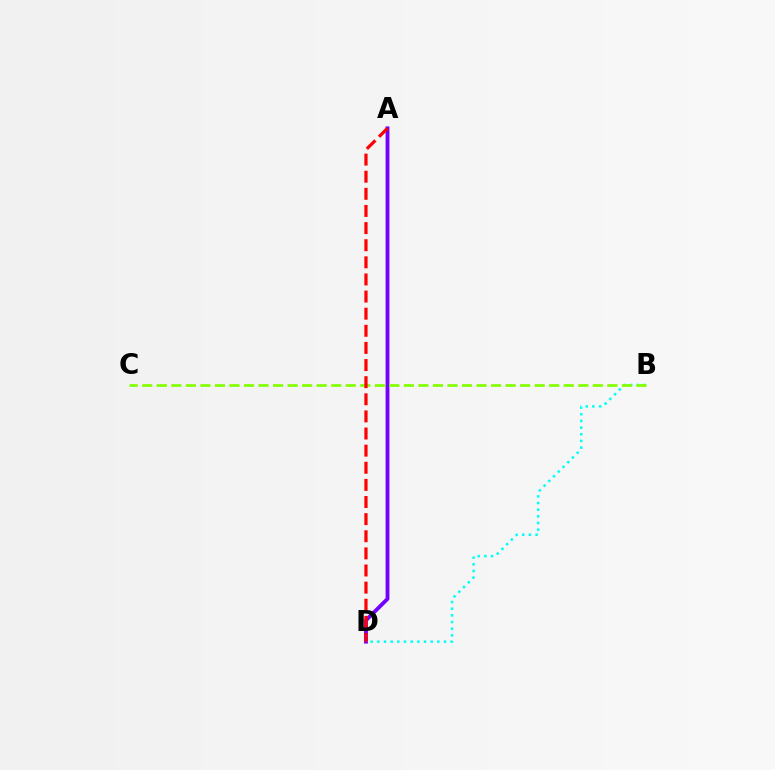{('B', 'D'): [{'color': '#00fff6', 'line_style': 'dotted', 'thickness': 1.81}], ('A', 'D'): [{'color': '#7200ff', 'line_style': 'solid', 'thickness': 2.75}, {'color': '#ff0000', 'line_style': 'dashed', 'thickness': 2.33}], ('B', 'C'): [{'color': '#84ff00', 'line_style': 'dashed', 'thickness': 1.97}]}